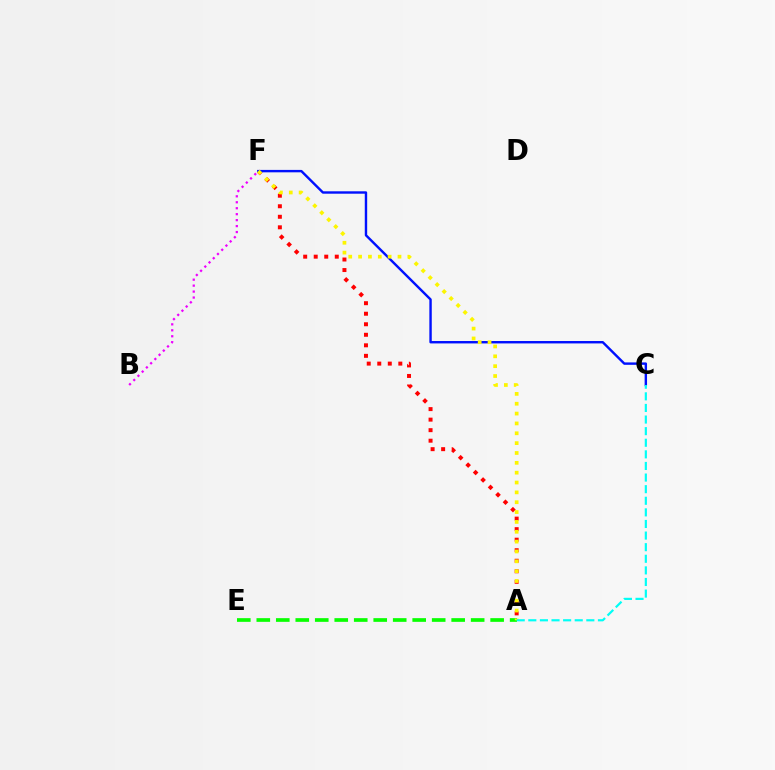{('A', 'F'): [{'color': '#ff0000', 'line_style': 'dotted', 'thickness': 2.86}, {'color': '#fcf500', 'line_style': 'dotted', 'thickness': 2.68}], ('C', 'F'): [{'color': '#0010ff', 'line_style': 'solid', 'thickness': 1.73}], ('A', 'E'): [{'color': '#08ff00', 'line_style': 'dashed', 'thickness': 2.65}], ('B', 'F'): [{'color': '#ee00ff', 'line_style': 'dotted', 'thickness': 1.62}], ('A', 'C'): [{'color': '#00fff6', 'line_style': 'dashed', 'thickness': 1.58}]}